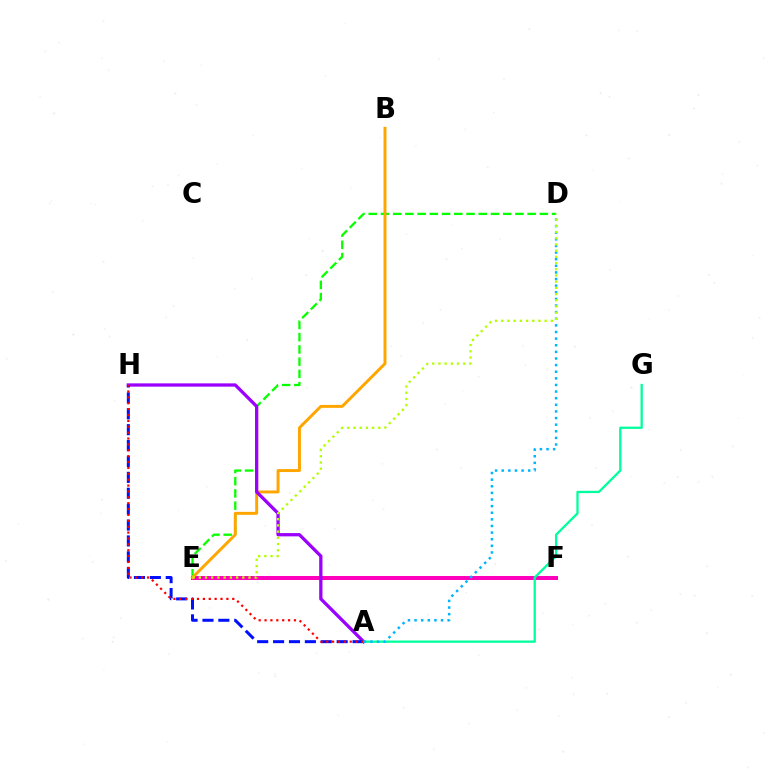{('D', 'E'): [{'color': '#08ff00', 'line_style': 'dashed', 'thickness': 1.66}, {'color': '#b3ff00', 'line_style': 'dotted', 'thickness': 1.69}], ('E', 'F'): [{'color': '#ff00bd', 'line_style': 'solid', 'thickness': 2.88}], ('B', 'E'): [{'color': '#ffa500', 'line_style': 'solid', 'thickness': 2.12}], ('A', 'H'): [{'color': '#9b00ff', 'line_style': 'solid', 'thickness': 2.37}, {'color': '#0010ff', 'line_style': 'dashed', 'thickness': 2.16}, {'color': '#ff0000', 'line_style': 'dotted', 'thickness': 1.6}], ('A', 'G'): [{'color': '#00ff9d', 'line_style': 'solid', 'thickness': 1.65}], ('A', 'D'): [{'color': '#00b5ff', 'line_style': 'dotted', 'thickness': 1.8}]}